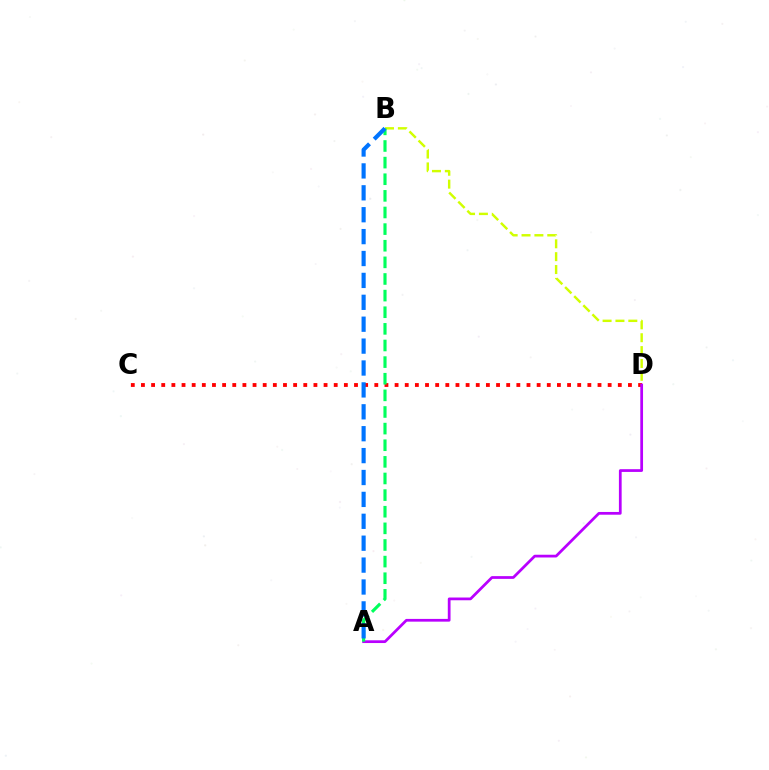{('C', 'D'): [{'color': '#ff0000', 'line_style': 'dotted', 'thickness': 2.76}], ('B', 'D'): [{'color': '#d1ff00', 'line_style': 'dashed', 'thickness': 1.75}], ('A', 'D'): [{'color': '#b900ff', 'line_style': 'solid', 'thickness': 1.98}], ('A', 'B'): [{'color': '#00ff5c', 'line_style': 'dashed', 'thickness': 2.26}, {'color': '#0074ff', 'line_style': 'dashed', 'thickness': 2.97}]}